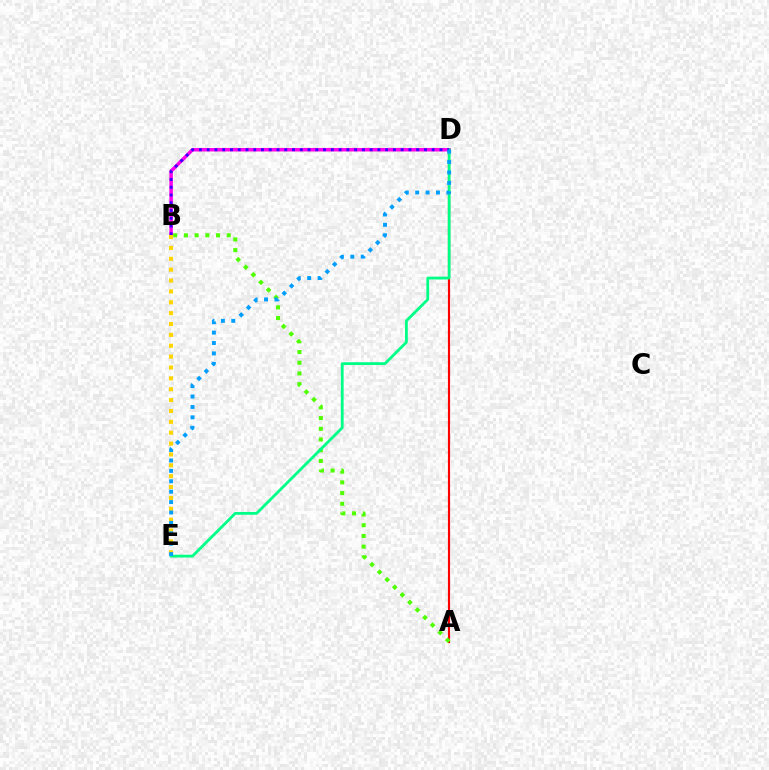{('A', 'D'): [{'color': '#ff0000', 'line_style': 'solid', 'thickness': 1.55}], ('B', 'D'): [{'color': '#ff00ed', 'line_style': 'solid', 'thickness': 2.52}, {'color': '#3700ff', 'line_style': 'dotted', 'thickness': 2.11}], ('A', 'B'): [{'color': '#4fff00', 'line_style': 'dotted', 'thickness': 2.91}], ('D', 'E'): [{'color': '#00ff86', 'line_style': 'solid', 'thickness': 2.01}, {'color': '#009eff', 'line_style': 'dotted', 'thickness': 2.83}], ('B', 'E'): [{'color': '#ffd500', 'line_style': 'dotted', 'thickness': 2.95}]}